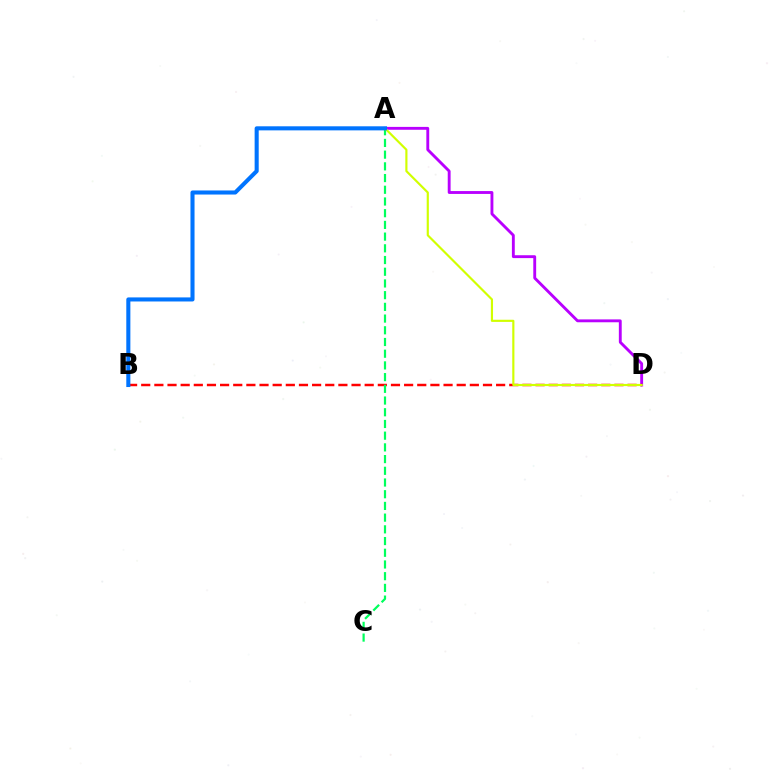{('A', 'D'): [{'color': '#b900ff', 'line_style': 'solid', 'thickness': 2.07}, {'color': '#d1ff00', 'line_style': 'solid', 'thickness': 1.56}], ('B', 'D'): [{'color': '#ff0000', 'line_style': 'dashed', 'thickness': 1.79}], ('A', 'C'): [{'color': '#00ff5c', 'line_style': 'dashed', 'thickness': 1.59}], ('A', 'B'): [{'color': '#0074ff', 'line_style': 'solid', 'thickness': 2.93}]}